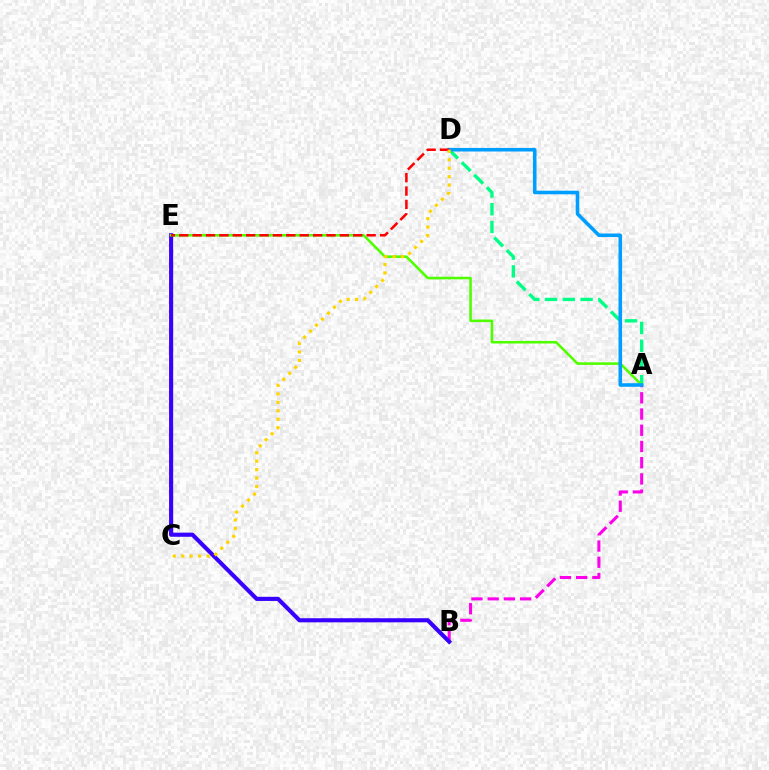{('A', 'B'): [{'color': '#ff00ed', 'line_style': 'dashed', 'thickness': 2.2}], ('B', 'E'): [{'color': '#3700ff', 'line_style': 'solid', 'thickness': 2.96}], ('A', 'D'): [{'color': '#00ff86', 'line_style': 'dashed', 'thickness': 2.41}, {'color': '#009eff', 'line_style': 'solid', 'thickness': 2.57}], ('A', 'E'): [{'color': '#4fff00', 'line_style': 'solid', 'thickness': 1.85}], ('D', 'E'): [{'color': '#ff0000', 'line_style': 'dashed', 'thickness': 1.82}], ('C', 'D'): [{'color': '#ffd500', 'line_style': 'dotted', 'thickness': 2.3}]}